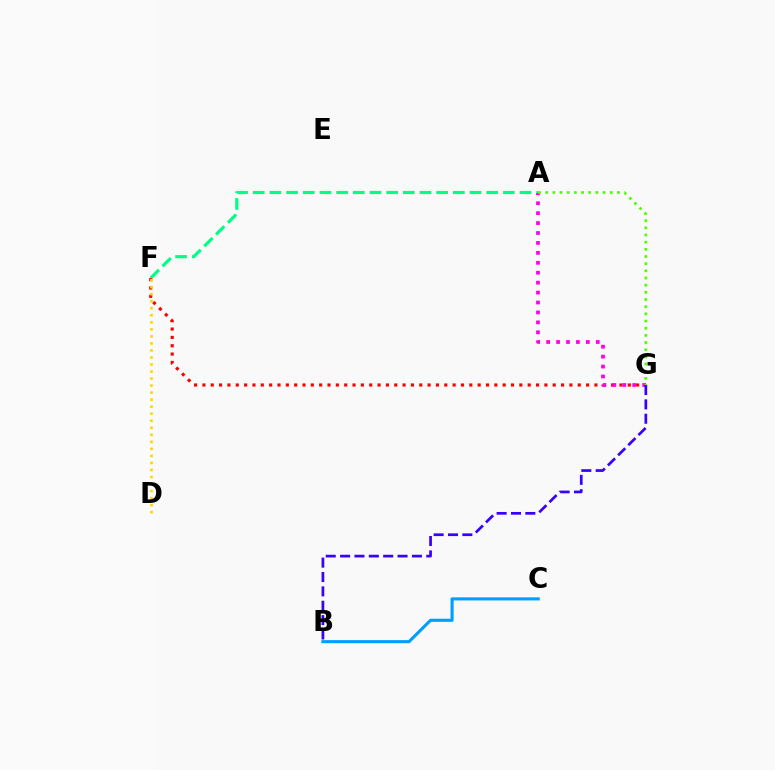{('A', 'F'): [{'color': '#00ff86', 'line_style': 'dashed', 'thickness': 2.27}], ('F', 'G'): [{'color': '#ff0000', 'line_style': 'dotted', 'thickness': 2.27}], ('A', 'G'): [{'color': '#ff00ed', 'line_style': 'dotted', 'thickness': 2.7}, {'color': '#4fff00', 'line_style': 'dotted', 'thickness': 1.95}], ('B', 'G'): [{'color': '#3700ff', 'line_style': 'dashed', 'thickness': 1.95}], ('D', 'F'): [{'color': '#ffd500', 'line_style': 'dotted', 'thickness': 1.91}], ('B', 'C'): [{'color': '#009eff', 'line_style': 'solid', 'thickness': 2.22}]}